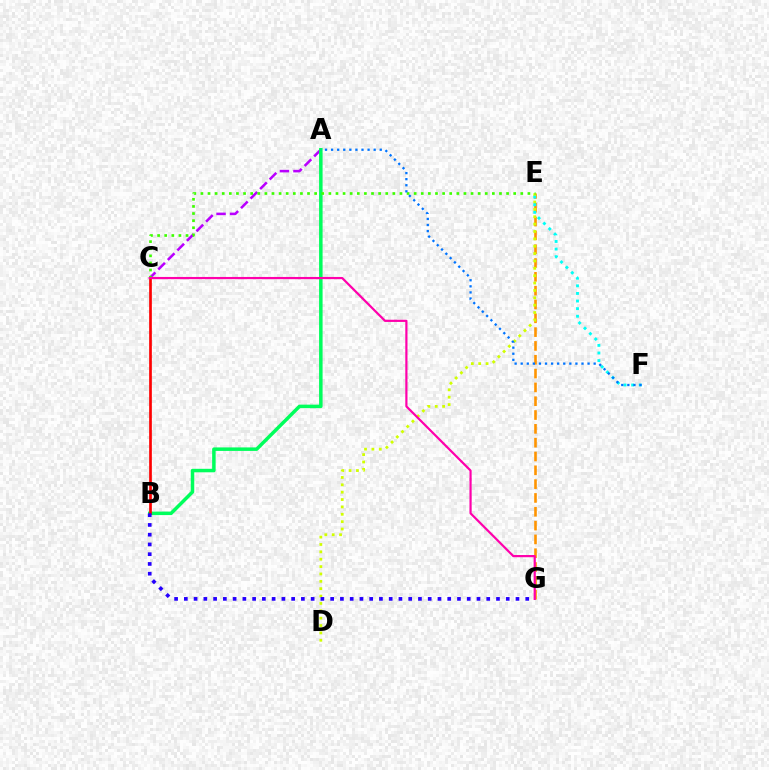{('A', 'C'): [{'color': '#b900ff', 'line_style': 'dashed', 'thickness': 1.84}], ('E', 'G'): [{'color': '#ff9400', 'line_style': 'dashed', 'thickness': 1.88}], ('D', 'E'): [{'color': '#d1ff00', 'line_style': 'dotted', 'thickness': 2.0}], ('A', 'B'): [{'color': '#00ff5c', 'line_style': 'solid', 'thickness': 2.52}], ('B', 'C'): [{'color': '#ff0000', 'line_style': 'solid', 'thickness': 1.93}], ('B', 'G'): [{'color': '#2500ff', 'line_style': 'dotted', 'thickness': 2.65}], ('C', 'E'): [{'color': '#3dff00', 'line_style': 'dotted', 'thickness': 1.93}], ('C', 'G'): [{'color': '#ff00ac', 'line_style': 'solid', 'thickness': 1.58}], ('E', 'F'): [{'color': '#00fff6', 'line_style': 'dotted', 'thickness': 2.07}], ('A', 'F'): [{'color': '#0074ff', 'line_style': 'dotted', 'thickness': 1.65}]}